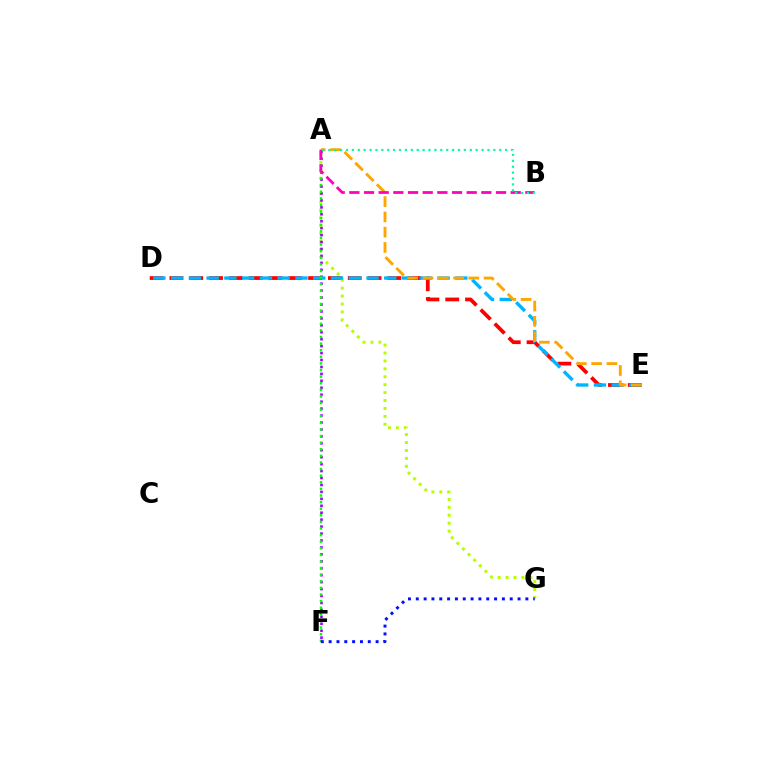{('D', 'E'): [{'color': '#ff0000', 'line_style': 'dashed', 'thickness': 2.69}, {'color': '#00b5ff', 'line_style': 'dashed', 'thickness': 2.41}], ('A', 'G'): [{'color': '#b3ff00', 'line_style': 'dotted', 'thickness': 2.15}], ('A', 'F'): [{'color': '#9b00ff', 'line_style': 'dotted', 'thickness': 1.89}, {'color': '#08ff00', 'line_style': 'dotted', 'thickness': 1.79}], ('A', 'E'): [{'color': '#ffa500', 'line_style': 'dashed', 'thickness': 2.08}], ('A', 'B'): [{'color': '#ff00bd', 'line_style': 'dashed', 'thickness': 1.99}, {'color': '#00ff9d', 'line_style': 'dotted', 'thickness': 1.6}], ('F', 'G'): [{'color': '#0010ff', 'line_style': 'dotted', 'thickness': 2.13}]}